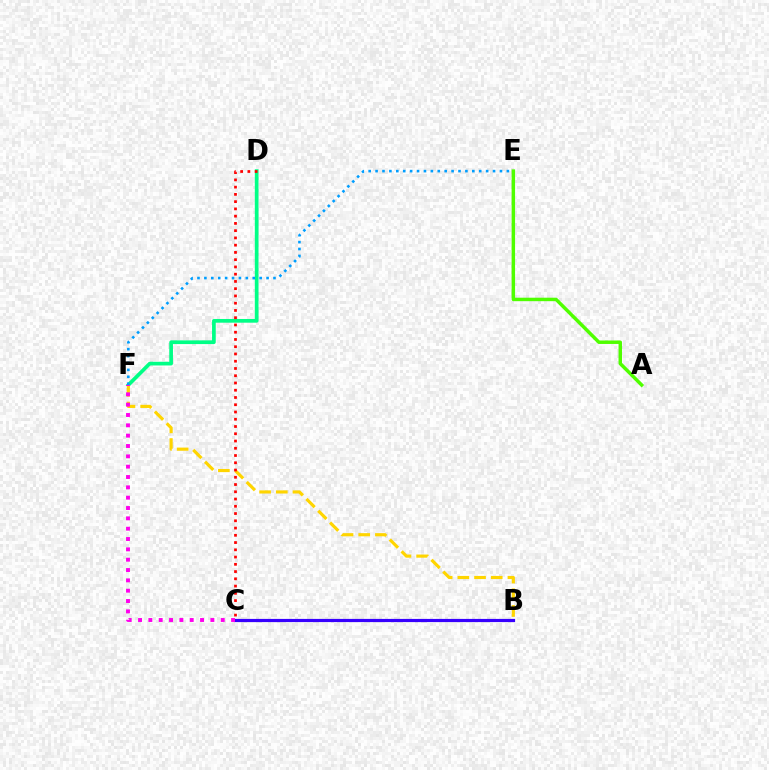{('B', 'C'): [{'color': '#3700ff', 'line_style': 'solid', 'thickness': 2.3}], ('D', 'F'): [{'color': '#00ff86', 'line_style': 'solid', 'thickness': 2.67}], ('B', 'F'): [{'color': '#ffd500', 'line_style': 'dashed', 'thickness': 2.27}], ('C', 'D'): [{'color': '#ff0000', 'line_style': 'dotted', 'thickness': 1.97}], ('A', 'E'): [{'color': '#4fff00', 'line_style': 'solid', 'thickness': 2.5}], ('C', 'F'): [{'color': '#ff00ed', 'line_style': 'dotted', 'thickness': 2.81}], ('E', 'F'): [{'color': '#009eff', 'line_style': 'dotted', 'thickness': 1.88}]}